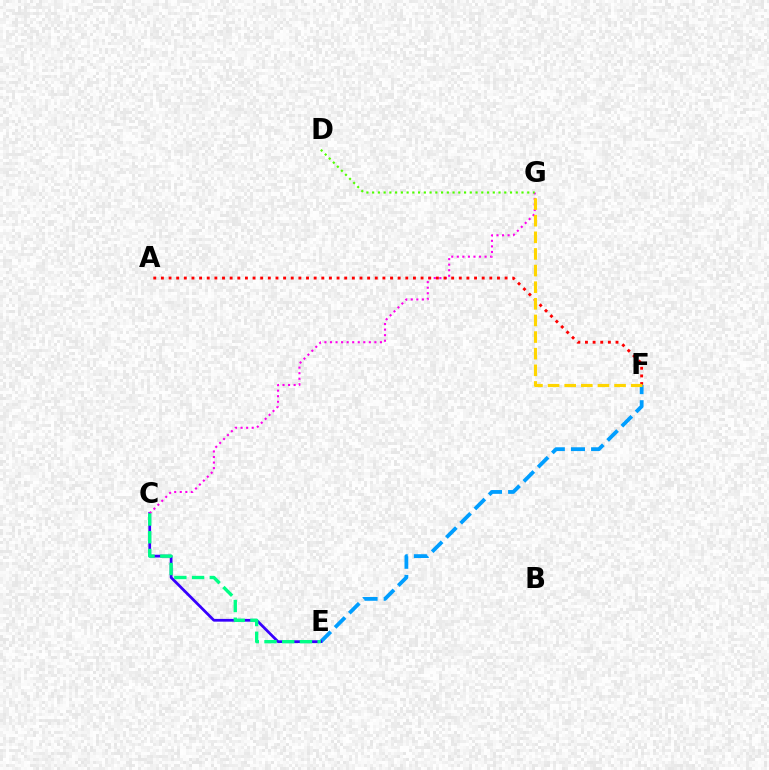{('E', 'F'): [{'color': '#009eff', 'line_style': 'dashed', 'thickness': 2.74}], ('C', 'E'): [{'color': '#3700ff', 'line_style': 'solid', 'thickness': 1.98}, {'color': '#00ff86', 'line_style': 'dashed', 'thickness': 2.41}], ('C', 'G'): [{'color': '#ff00ed', 'line_style': 'dotted', 'thickness': 1.51}], ('A', 'F'): [{'color': '#ff0000', 'line_style': 'dotted', 'thickness': 2.08}], ('F', 'G'): [{'color': '#ffd500', 'line_style': 'dashed', 'thickness': 2.26}], ('D', 'G'): [{'color': '#4fff00', 'line_style': 'dotted', 'thickness': 1.56}]}